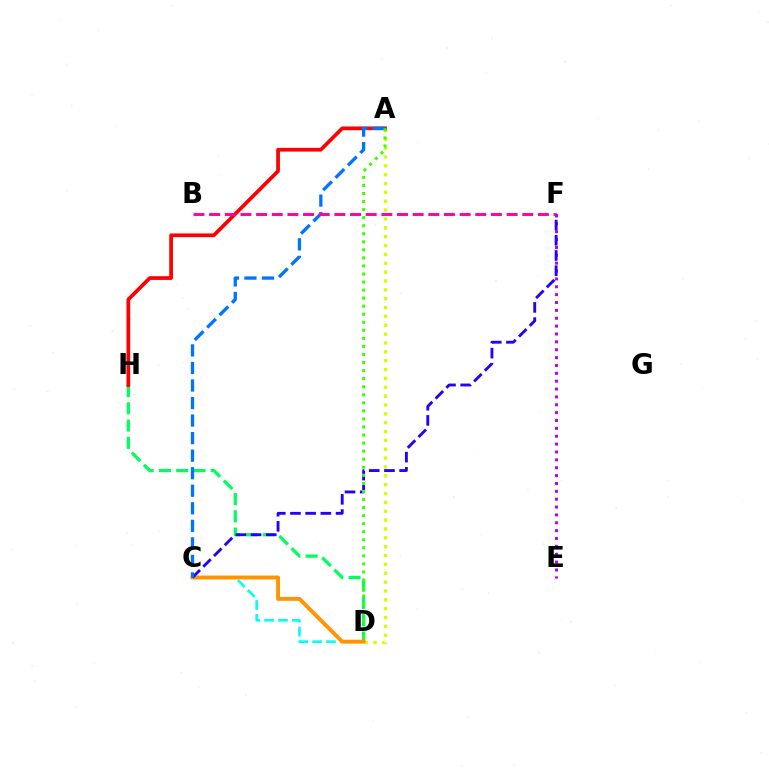{('C', 'D'): [{'color': '#00fff6', 'line_style': 'dashed', 'thickness': 1.89}, {'color': '#ff9400', 'line_style': 'solid', 'thickness': 2.81}], ('D', 'H'): [{'color': '#00ff5c', 'line_style': 'dashed', 'thickness': 2.35}], ('A', 'D'): [{'color': '#d1ff00', 'line_style': 'dotted', 'thickness': 2.41}, {'color': '#3dff00', 'line_style': 'dotted', 'thickness': 2.19}], ('E', 'F'): [{'color': '#b900ff', 'line_style': 'dotted', 'thickness': 2.14}], ('A', 'H'): [{'color': '#ff0000', 'line_style': 'solid', 'thickness': 2.68}], ('C', 'F'): [{'color': '#2500ff', 'line_style': 'dashed', 'thickness': 2.06}], ('A', 'C'): [{'color': '#0074ff', 'line_style': 'dashed', 'thickness': 2.38}], ('B', 'F'): [{'color': '#ff00ac', 'line_style': 'dashed', 'thickness': 2.13}]}